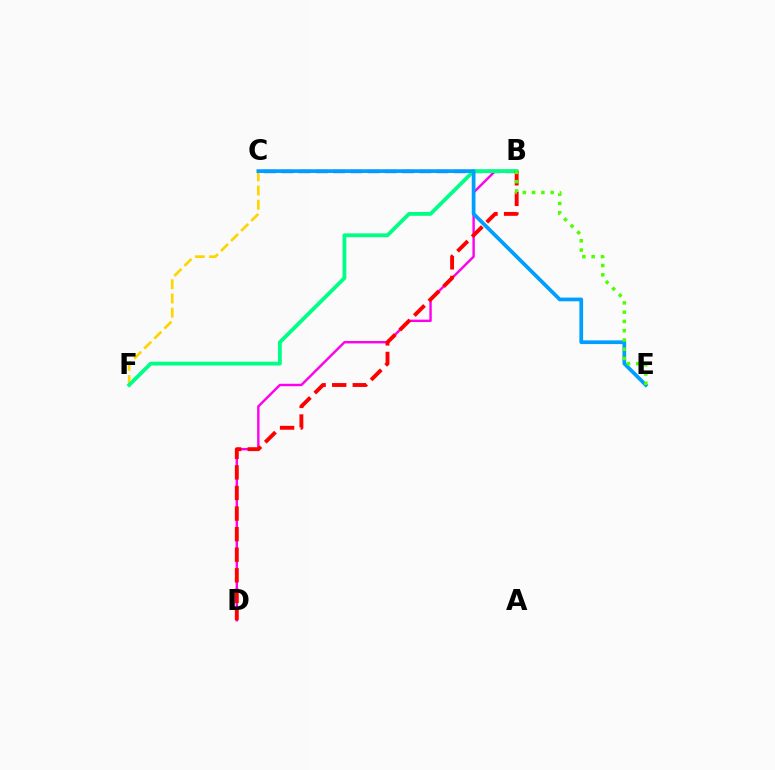{('C', 'F'): [{'color': '#ffd500', 'line_style': 'dashed', 'thickness': 1.93}], ('B', 'C'): [{'color': '#3700ff', 'line_style': 'dashed', 'thickness': 2.34}], ('B', 'D'): [{'color': '#ff00ed', 'line_style': 'solid', 'thickness': 1.73}, {'color': '#ff0000', 'line_style': 'dashed', 'thickness': 2.8}], ('B', 'F'): [{'color': '#00ff86', 'line_style': 'solid', 'thickness': 2.74}], ('C', 'E'): [{'color': '#009eff', 'line_style': 'solid', 'thickness': 2.68}], ('B', 'E'): [{'color': '#4fff00', 'line_style': 'dotted', 'thickness': 2.52}]}